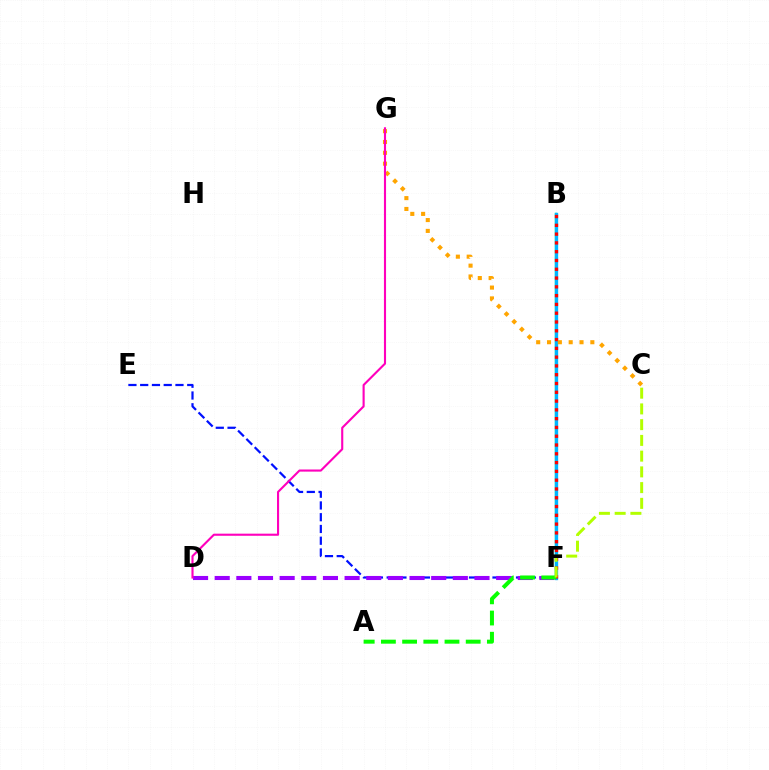{('E', 'F'): [{'color': '#0010ff', 'line_style': 'dashed', 'thickness': 1.6}], ('D', 'F'): [{'color': '#9b00ff', 'line_style': 'dashed', 'thickness': 2.94}], ('B', 'F'): [{'color': '#00ff9d', 'line_style': 'solid', 'thickness': 1.75}, {'color': '#00b5ff', 'line_style': 'solid', 'thickness': 2.39}, {'color': '#ff0000', 'line_style': 'dotted', 'thickness': 2.39}], ('A', 'F'): [{'color': '#08ff00', 'line_style': 'dashed', 'thickness': 2.88}], ('C', 'F'): [{'color': '#b3ff00', 'line_style': 'dashed', 'thickness': 2.14}], ('C', 'G'): [{'color': '#ffa500', 'line_style': 'dotted', 'thickness': 2.94}], ('D', 'G'): [{'color': '#ff00bd', 'line_style': 'solid', 'thickness': 1.53}]}